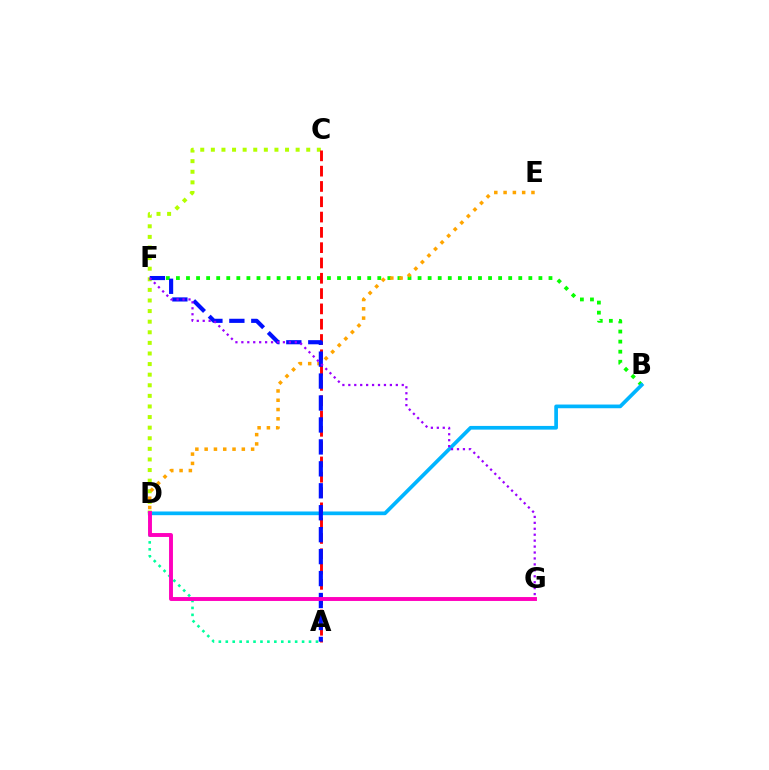{('B', 'F'): [{'color': '#08ff00', 'line_style': 'dotted', 'thickness': 2.74}], ('C', 'D'): [{'color': '#b3ff00', 'line_style': 'dotted', 'thickness': 2.88}], ('B', 'D'): [{'color': '#00b5ff', 'line_style': 'solid', 'thickness': 2.66}], ('A', 'C'): [{'color': '#ff0000', 'line_style': 'dashed', 'thickness': 2.08}], ('A', 'D'): [{'color': '#00ff9d', 'line_style': 'dotted', 'thickness': 1.88}], ('D', 'E'): [{'color': '#ffa500', 'line_style': 'dotted', 'thickness': 2.52}], ('A', 'F'): [{'color': '#0010ff', 'line_style': 'dashed', 'thickness': 2.98}], ('F', 'G'): [{'color': '#9b00ff', 'line_style': 'dotted', 'thickness': 1.61}], ('D', 'G'): [{'color': '#ff00bd', 'line_style': 'solid', 'thickness': 2.81}]}